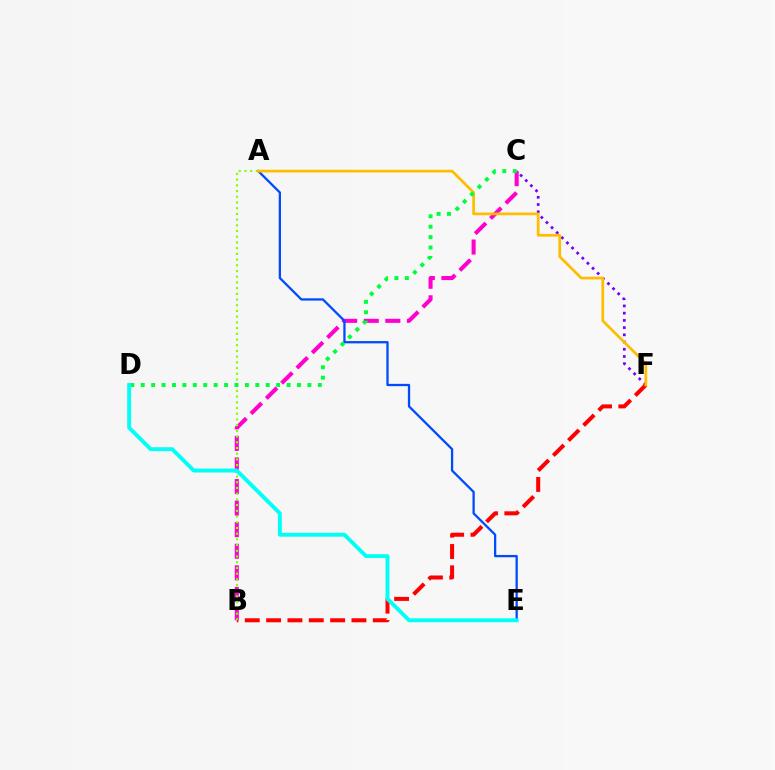{('C', 'F'): [{'color': '#7200ff', 'line_style': 'dotted', 'thickness': 1.96}], ('B', 'F'): [{'color': '#ff0000', 'line_style': 'dashed', 'thickness': 2.9}], ('B', 'C'): [{'color': '#ff00cf', 'line_style': 'dashed', 'thickness': 2.93}], ('A', 'B'): [{'color': '#84ff00', 'line_style': 'dotted', 'thickness': 1.55}], ('A', 'E'): [{'color': '#004bff', 'line_style': 'solid', 'thickness': 1.65}], ('A', 'F'): [{'color': '#ffbd00', 'line_style': 'solid', 'thickness': 1.96}], ('C', 'D'): [{'color': '#00ff39', 'line_style': 'dotted', 'thickness': 2.83}], ('D', 'E'): [{'color': '#00fff6', 'line_style': 'solid', 'thickness': 2.8}]}